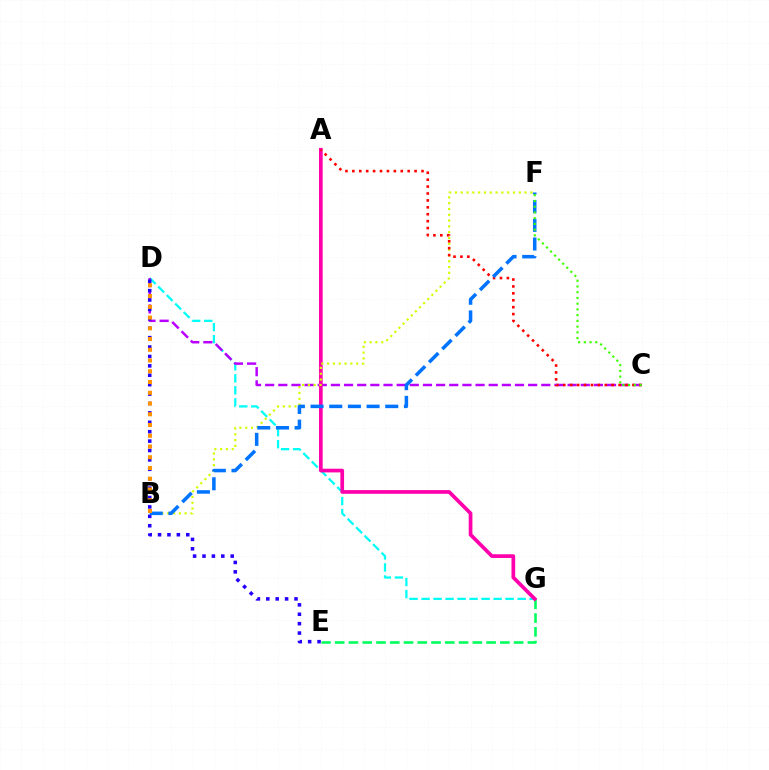{('D', 'G'): [{'color': '#00fff6', 'line_style': 'dashed', 'thickness': 1.63}], ('C', 'D'): [{'color': '#b900ff', 'line_style': 'dashed', 'thickness': 1.79}], ('E', 'G'): [{'color': '#00ff5c', 'line_style': 'dashed', 'thickness': 1.87}], ('A', 'G'): [{'color': '#ff00ac', 'line_style': 'solid', 'thickness': 2.67}], ('D', 'E'): [{'color': '#2500ff', 'line_style': 'dotted', 'thickness': 2.56}], ('B', 'F'): [{'color': '#d1ff00', 'line_style': 'dotted', 'thickness': 1.58}, {'color': '#0074ff', 'line_style': 'dashed', 'thickness': 2.54}], ('A', 'C'): [{'color': '#ff0000', 'line_style': 'dotted', 'thickness': 1.88}], ('B', 'D'): [{'color': '#ff9400', 'line_style': 'dotted', 'thickness': 2.92}], ('C', 'F'): [{'color': '#3dff00', 'line_style': 'dotted', 'thickness': 1.56}]}